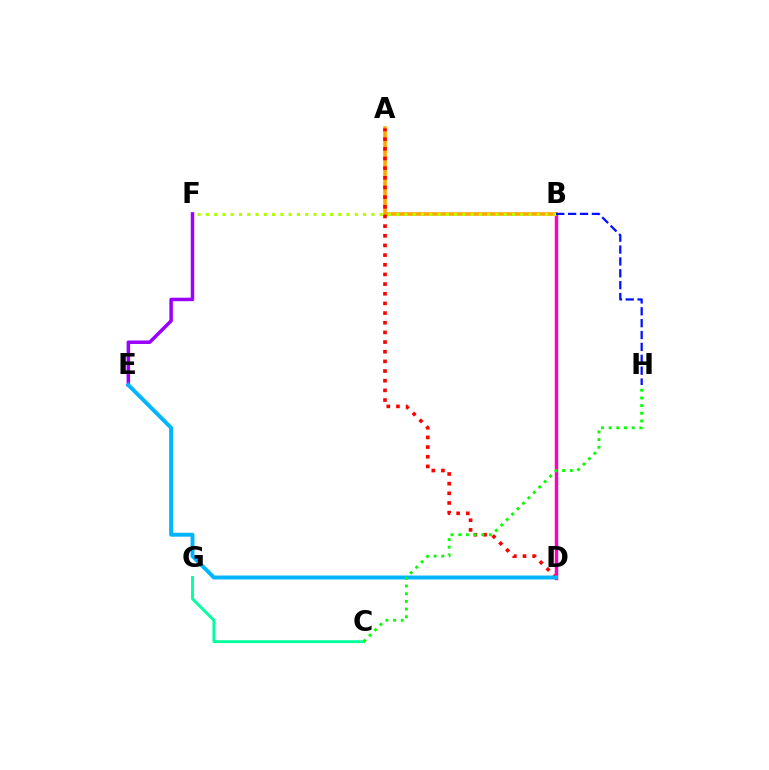{('A', 'B'): [{'color': '#ffa500', 'line_style': 'solid', 'thickness': 2.58}], ('C', 'G'): [{'color': '#00ff9d', 'line_style': 'solid', 'thickness': 2.05}], ('E', 'F'): [{'color': '#9b00ff', 'line_style': 'solid', 'thickness': 2.52}], ('A', 'D'): [{'color': '#ff0000', 'line_style': 'dotted', 'thickness': 2.63}], ('B', 'D'): [{'color': '#ff00bd', 'line_style': 'solid', 'thickness': 2.48}], ('D', 'E'): [{'color': '#00b5ff', 'line_style': 'solid', 'thickness': 2.82}], ('B', 'F'): [{'color': '#b3ff00', 'line_style': 'dotted', 'thickness': 2.25}], ('B', 'H'): [{'color': '#0010ff', 'line_style': 'dashed', 'thickness': 1.61}], ('C', 'H'): [{'color': '#08ff00', 'line_style': 'dotted', 'thickness': 2.09}]}